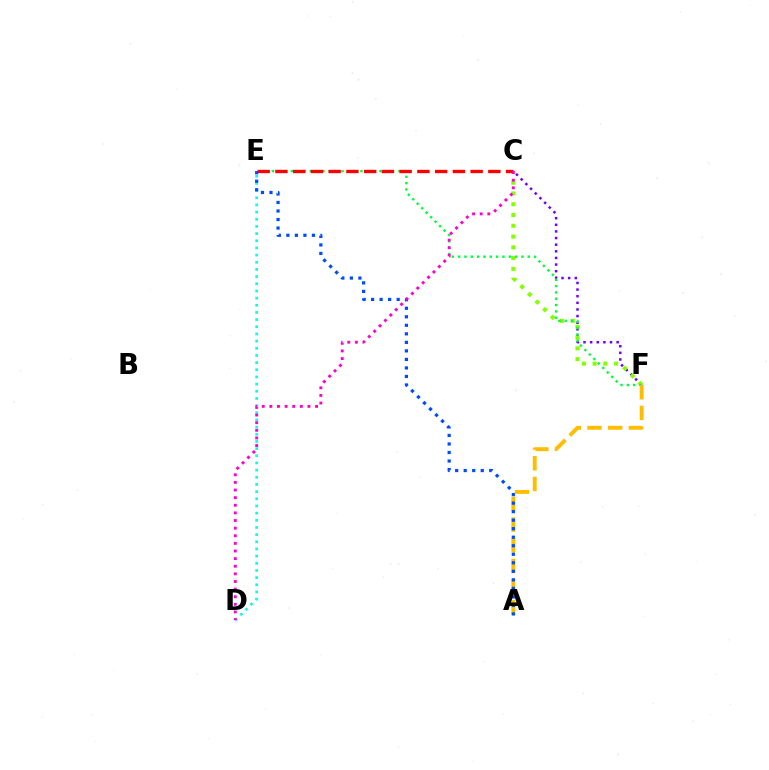{('C', 'F'): [{'color': '#7200ff', 'line_style': 'dotted', 'thickness': 1.8}, {'color': '#84ff00', 'line_style': 'dotted', 'thickness': 2.93}], ('D', 'E'): [{'color': '#00fff6', 'line_style': 'dotted', 'thickness': 1.95}], ('E', 'F'): [{'color': '#00ff39', 'line_style': 'dotted', 'thickness': 1.72}], ('A', 'F'): [{'color': '#ffbd00', 'line_style': 'dashed', 'thickness': 2.81}], ('C', 'E'): [{'color': '#ff0000', 'line_style': 'dashed', 'thickness': 2.41}], ('A', 'E'): [{'color': '#004bff', 'line_style': 'dotted', 'thickness': 2.32}], ('C', 'D'): [{'color': '#ff00cf', 'line_style': 'dotted', 'thickness': 2.07}]}